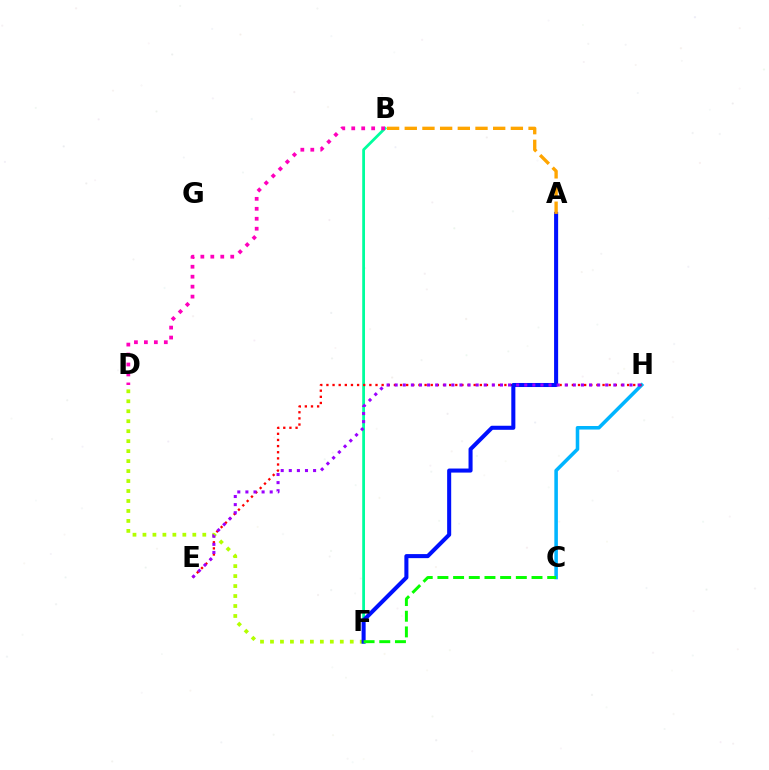{('B', 'F'): [{'color': '#00ff9d', 'line_style': 'solid', 'thickness': 2.0}], ('C', 'H'): [{'color': '#00b5ff', 'line_style': 'solid', 'thickness': 2.56}], ('B', 'D'): [{'color': '#ff00bd', 'line_style': 'dotted', 'thickness': 2.71}], ('E', 'H'): [{'color': '#ff0000', 'line_style': 'dotted', 'thickness': 1.67}, {'color': '#9b00ff', 'line_style': 'dotted', 'thickness': 2.2}], ('D', 'F'): [{'color': '#b3ff00', 'line_style': 'dotted', 'thickness': 2.71}], ('A', 'F'): [{'color': '#0010ff', 'line_style': 'solid', 'thickness': 2.92}], ('C', 'F'): [{'color': '#08ff00', 'line_style': 'dashed', 'thickness': 2.13}], ('A', 'B'): [{'color': '#ffa500', 'line_style': 'dashed', 'thickness': 2.4}]}